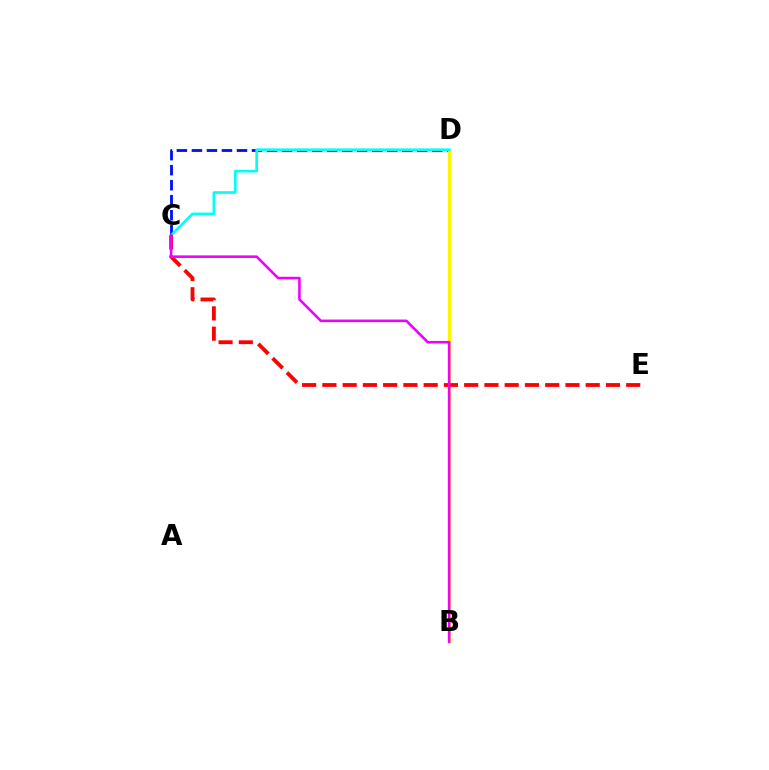{('C', 'D'): [{'color': '#0010ff', 'line_style': 'dashed', 'thickness': 2.04}, {'color': '#00fff6', 'line_style': 'solid', 'thickness': 1.93}], ('B', 'D'): [{'color': '#08ff00', 'line_style': 'solid', 'thickness': 2.25}, {'color': '#fcf500', 'line_style': 'solid', 'thickness': 2.19}], ('C', 'E'): [{'color': '#ff0000', 'line_style': 'dashed', 'thickness': 2.75}], ('B', 'C'): [{'color': '#ee00ff', 'line_style': 'solid', 'thickness': 1.85}]}